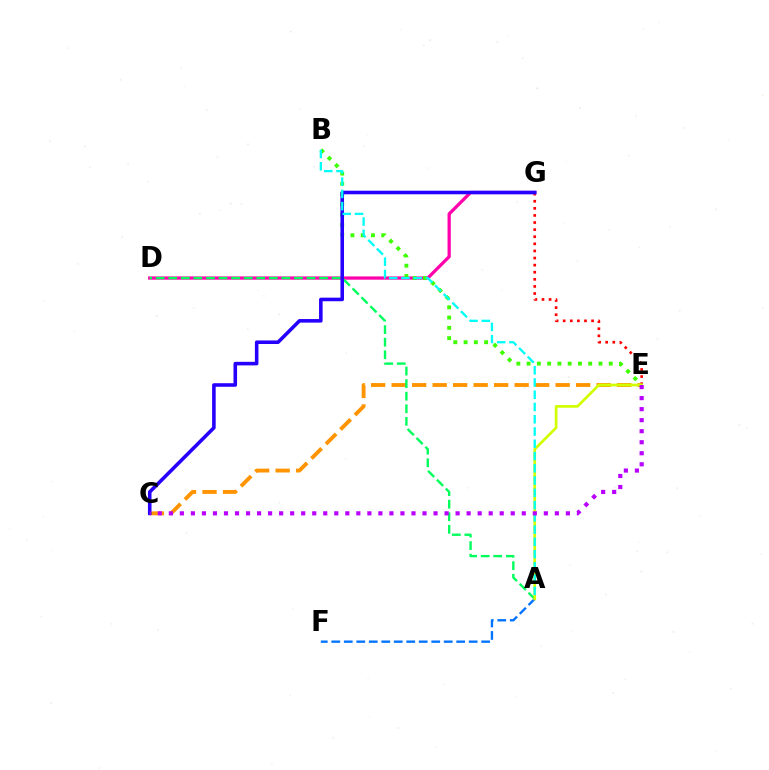{('E', 'G'): [{'color': '#ff0000', 'line_style': 'dotted', 'thickness': 1.93}], ('D', 'G'): [{'color': '#ff00ac', 'line_style': 'solid', 'thickness': 2.34}], ('A', 'F'): [{'color': '#0074ff', 'line_style': 'dashed', 'thickness': 1.7}], ('B', 'E'): [{'color': '#3dff00', 'line_style': 'dotted', 'thickness': 2.79}], ('C', 'E'): [{'color': '#ff9400', 'line_style': 'dashed', 'thickness': 2.78}, {'color': '#b900ff', 'line_style': 'dotted', 'thickness': 3.0}], ('A', 'D'): [{'color': '#00ff5c', 'line_style': 'dashed', 'thickness': 1.71}], ('C', 'G'): [{'color': '#2500ff', 'line_style': 'solid', 'thickness': 2.57}], ('A', 'E'): [{'color': '#d1ff00', 'line_style': 'solid', 'thickness': 1.93}], ('A', 'B'): [{'color': '#00fff6', 'line_style': 'dashed', 'thickness': 1.67}]}